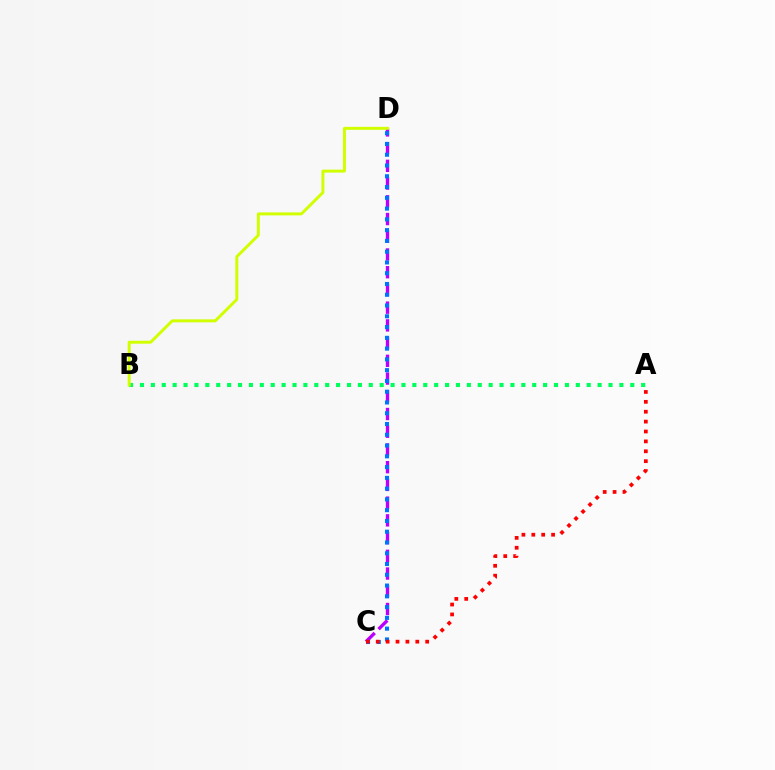{('C', 'D'): [{'color': '#b900ff', 'line_style': 'dashed', 'thickness': 2.41}, {'color': '#0074ff', 'line_style': 'dotted', 'thickness': 2.93}], ('A', 'B'): [{'color': '#00ff5c', 'line_style': 'dotted', 'thickness': 2.96}], ('B', 'D'): [{'color': '#d1ff00', 'line_style': 'solid', 'thickness': 2.14}], ('A', 'C'): [{'color': '#ff0000', 'line_style': 'dotted', 'thickness': 2.69}]}